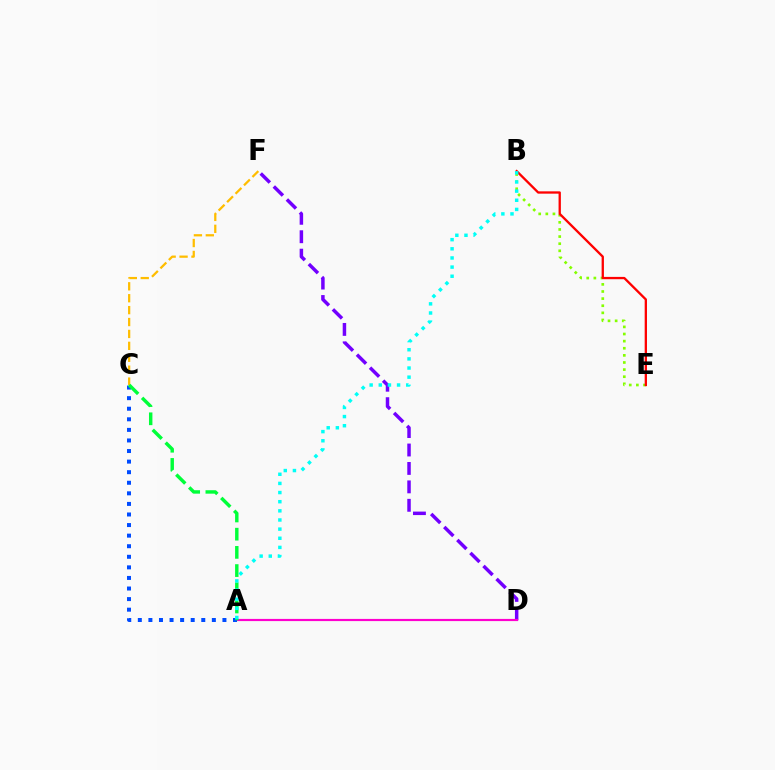{('C', 'F'): [{'color': '#ffbd00', 'line_style': 'dashed', 'thickness': 1.62}], ('D', 'F'): [{'color': '#7200ff', 'line_style': 'dashed', 'thickness': 2.5}], ('A', 'D'): [{'color': '#ff00cf', 'line_style': 'solid', 'thickness': 1.57}], ('B', 'E'): [{'color': '#84ff00', 'line_style': 'dotted', 'thickness': 1.93}, {'color': '#ff0000', 'line_style': 'solid', 'thickness': 1.66}], ('A', 'C'): [{'color': '#004bff', 'line_style': 'dotted', 'thickness': 2.87}, {'color': '#00ff39', 'line_style': 'dashed', 'thickness': 2.47}], ('A', 'B'): [{'color': '#00fff6', 'line_style': 'dotted', 'thickness': 2.48}]}